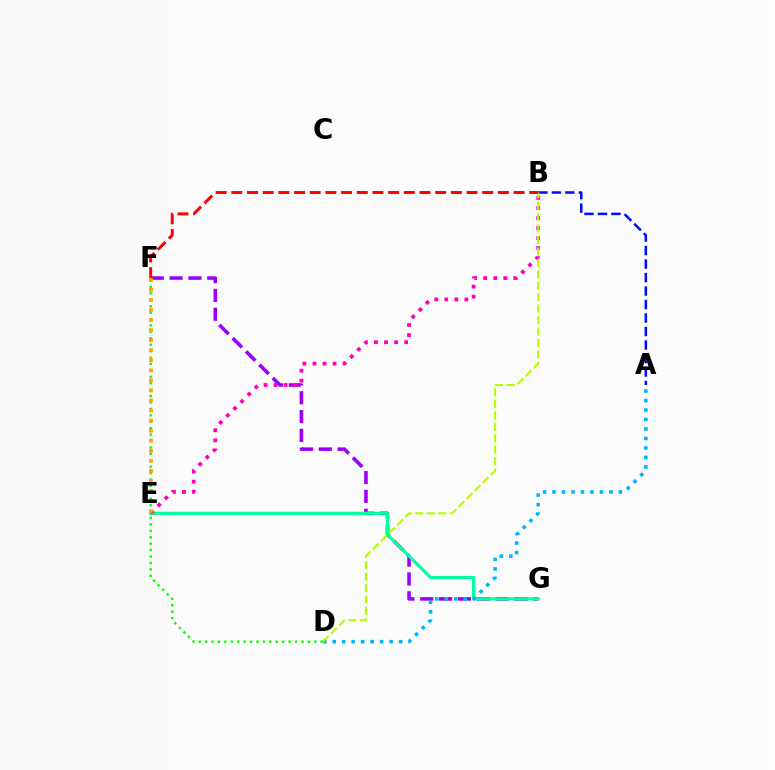{('D', 'F'): [{'color': '#08ff00', 'line_style': 'dotted', 'thickness': 1.74}], ('A', 'B'): [{'color': '#0010ff', 'line_style': 'dashed', 'thickness': 1.83}], ('F', 'G'): [{'color': '#9b00ff', 'line_style': 'dashed', 'thickness': 2.56}], ('E', 'G'): [{'color': '#00ff9d', 'line_style': 'solid', 'thickness': 2.28}], ('A', 'D'): [{'color': '#00b5ff', 'line_style': 'dotted', 'thickness': 2.58}], ('B', 'E'): [{'color': '#ff00bd', 'line_style': 'dotted', 'thickness': 2.73}], ('E', 'F'): [{'color': '#ffa500', 'line_style': 'dotted', 'thickness': 2.73}], ('B', 'D'): [{'color': '#b3ff00', 'line_style': 'dashed', 'thickness': 1.55}], ('B', 'F'): [{'color': '#ff0000', 'line_style': 'dashed', 'thickness': 2.13}]}